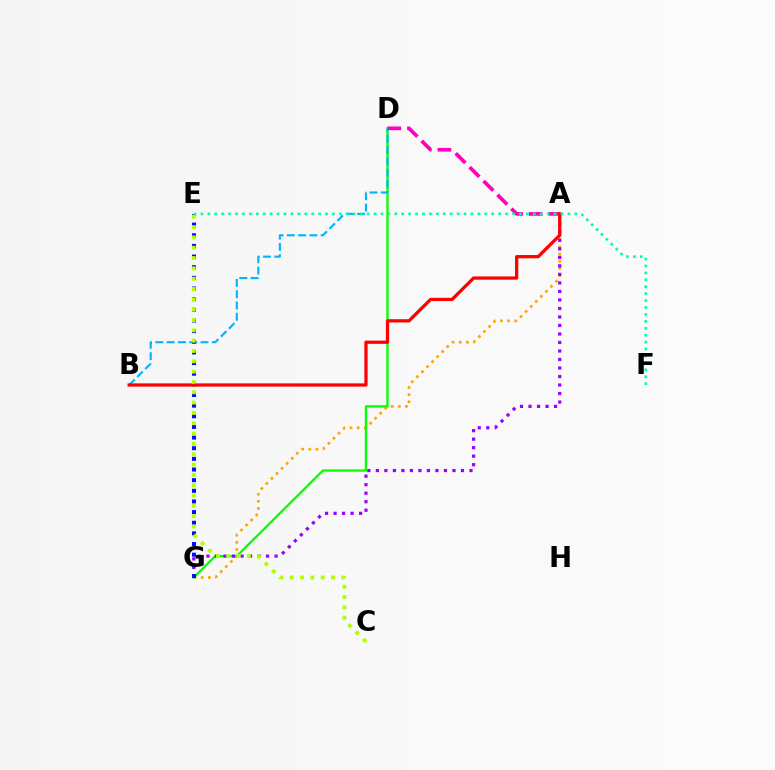{('A', 'G'): [{'color': '#ffa500', 'line_style': 'dotted', 'thickness': 1.94}, {'color': '#9b00ff', 'line_style': 'dotted', 'thickness': 2.31}], ('D', 'G'): [{'color': '#08ff00', 'line_style': 'solid', 'thickness': 1.67}], ('A', 'D'): [{'color': '#ff00bd', 'line_style': 'dashed', 'thickness': 2.67}], ('B', 'D'): [{'color': '#00b5ff', 'line_style': 'dashed', 'thickness': 1.53}], ('E', 'G'): [{'color': '#0010ff', 'line_style': 'dotted', 'thickness': 2.89}], ('A', 'B'): [{'color': '#ff0000', 'line_style': 'solid', 'thickness': 2.34}], ('E', 'F'): [{'color': '#00ff9d', 'line_style': 'dotted', 'thickness': 1.88}], ('C', 'E'): [{'color': '#b3ff00', 'line_style': 'dotted', 'thickness': 2.8}]}